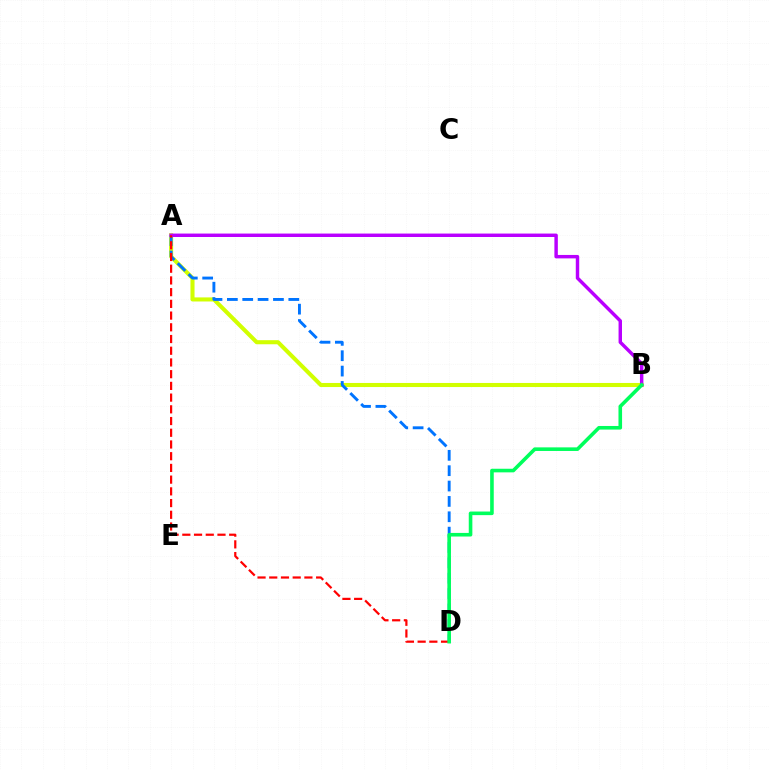{('A', 'B'): [{'color': '#d1ff00', 'line_style': 'solid', 'thickness': 2.93}, {'color': '#b900ff', 'line_style': 'solid', 'thickness': 2.48}], ('A', 'D'): [{'color': '#0074ff', 'line_style': 'dashed', 'thickness': 2.09}, {'color': '#ff0000', 'line_style': 'dashed', 'thickness': 1.59}], ('B', 'D'): [{'color': '#00ff5c', 'line_style': 'solid', 'thickness': 2.59}]}